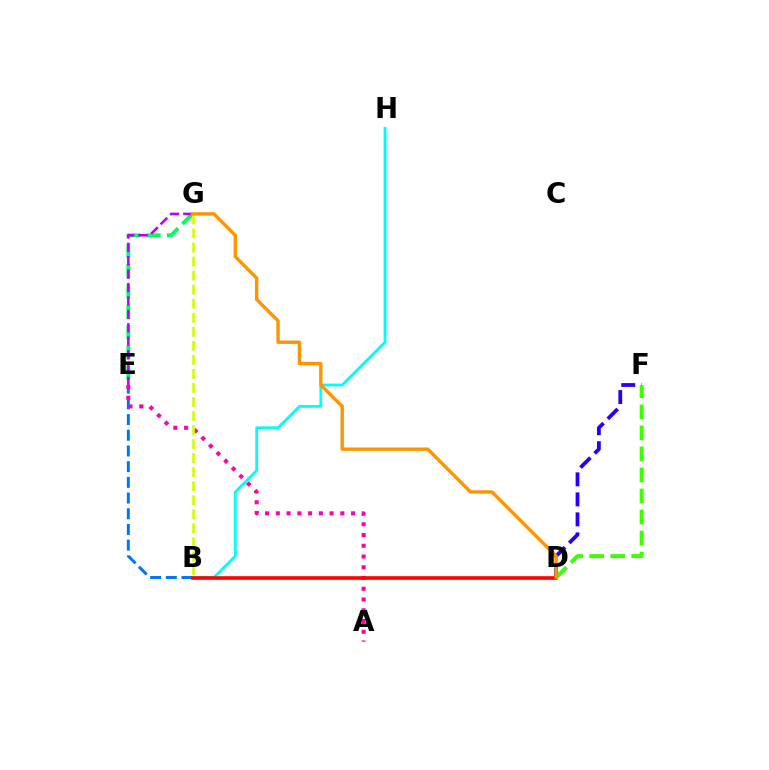{('E', 'G'): [{'color': '#00ff5c', 'line_style': 'dashed', 'thickness': 2.76}, {'color': '#b900ff', 'line_style': 'dashed', 'thickness': 1.82}], ('B', 'H'): [{'color': '#00fff6', 'line_style': 'solid', 'thickness': 2.04}], ('D', 'F'): [{'color': '#2500ff', 'line_style': 'dashed', 'thickness': 2.72}, {'color': '#3dff00', 'line_style': 'dashed', 'thickness': 2.86}], ('B', 'E'): [{'color': '#0074ff', 'line_style': 'dashed', 'thickness': 2.13}], ('A', 'E'): [{'color': '#ff00ac', 'line_style': 'dotted', 'thickness': 2.92}], ('B', 'D'): [{'color': '#ff0000', 'line_style': 'solid', 'thickness': 2.6}], ('B', 'G'): [{'color': '#d1ff00', 'line_style': 'dashed', 'thickness': 1.91}], ('D', 'G'): [{'color': '#ff9400', 'line_style': 'solid', 'thickness': 2.44}]}